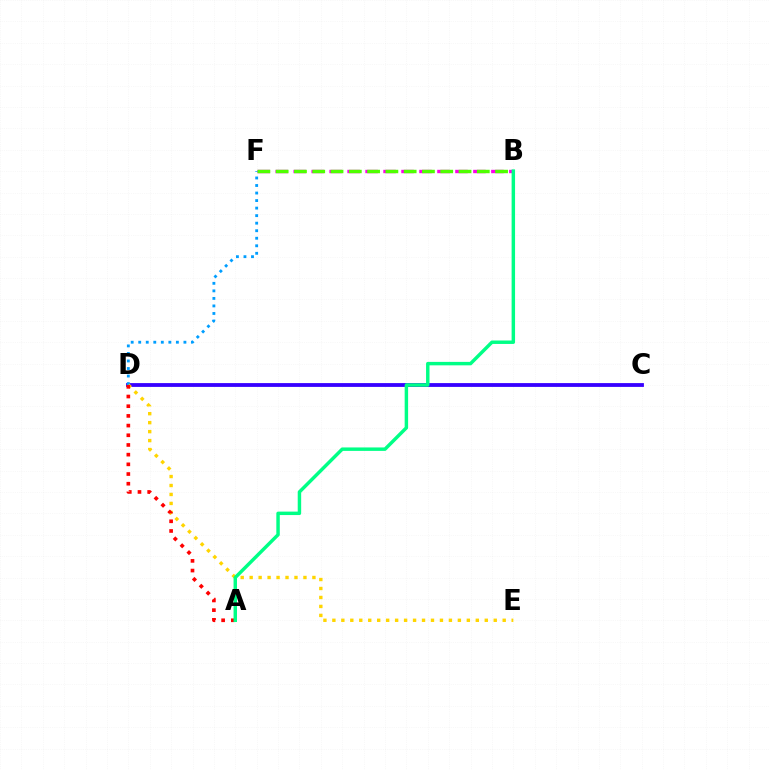{('C', 'D'): [{'color': '#3700ff', 'line_style': 'solid', 'thickness': 2.74}], ('D', 'F'): [{'color': '#009eff', 'line_style': 'dotted', 'thickness': 2.05}], ('D', 'E'): [{'color': '#ffd500', 'line_style': 'dotted', 'thickness': 2.44}], ('A', 'D'): [{'color': '#ff0000', 'line_style': 'dotted', 'thickness': 2.63}], ('B', 'F'): [{'color': '#ff00ed', 'line_style': 'dashed', 'thickness': 2.44}, {'color': '#4fff00', 'line_style': 'dashed', 'thickness': 2.48}], ('A', 'B'): [{'color': '#00ff86', 'line_style': 'solid', 'thickness': 2.48}]}